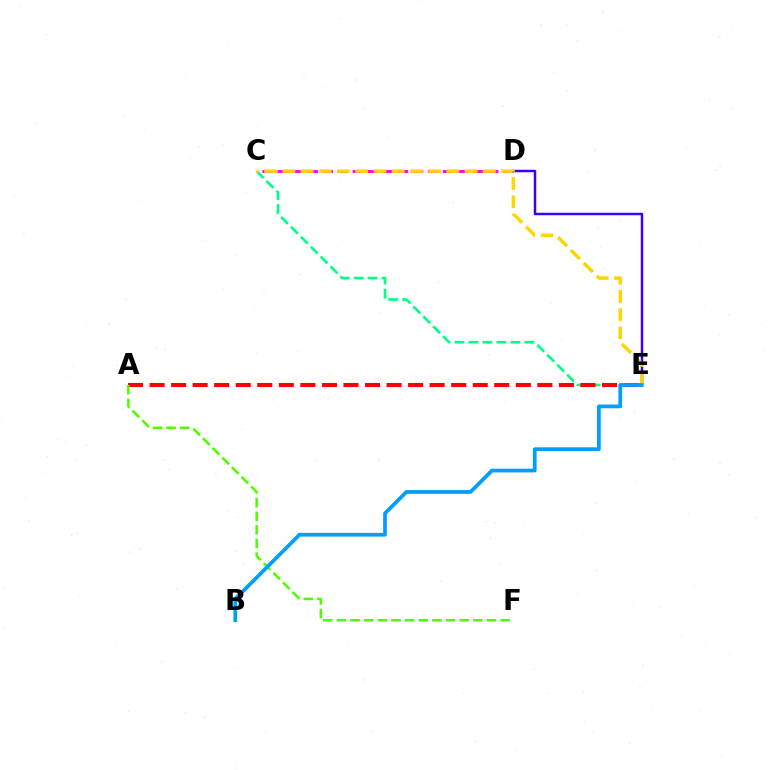{('D', 'E'): [{'color': '#3700ff', 'line_style': 'solid', 'thickness': 1.79}], ('C', 'D'): [{'color': '#ff00ed', 'line_style': 'dashed', 'thickness': 2.04}], ('C', 'E'): [{'color': '#00ff86', 'line_style': 'dashed', 'thickness': 1.9}, {'color': '#ffd500', 'line_style': 'dashed', 'thickness': 2.48}], ('A', 'E'): [{'color': '#ff0000', 'line_style': 'dashed', 'thickness': 2.93}], ('A', 'F'): [{'color': '#4fff00', 'line_style': 'dashed', 'thickness': 1.85}], ('B', 'E'): [{'color': '#009eff', 'line_style': 'solid', 'thickness': 2.68}]}